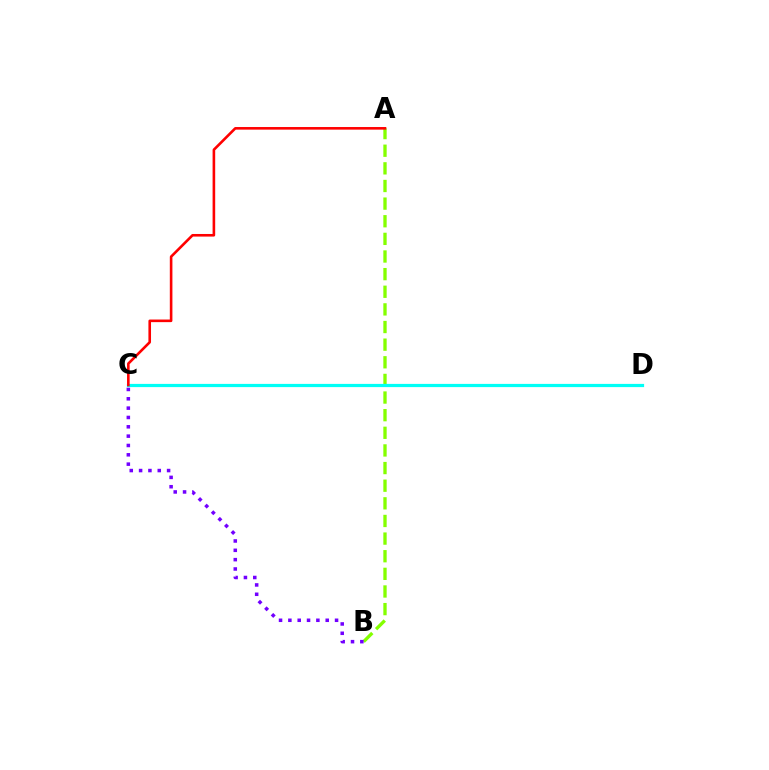{('A', 'B'): [{'color': '#84ff00', 'line_style': 'dashed', 'thickness': 2.4}], ('B', 'C'): [{'color': '#7200ff', 'line_style': 'dotted', 'thickness': 2.54}], ('C', 'D'): [{'color': '#00fff6', 'line_style': 'solid', 'thickness': 2.32}], ('A', 'C'): [{'color': '#ff0000', 'line_style': 'solid', 'thickness': 1.88}]}